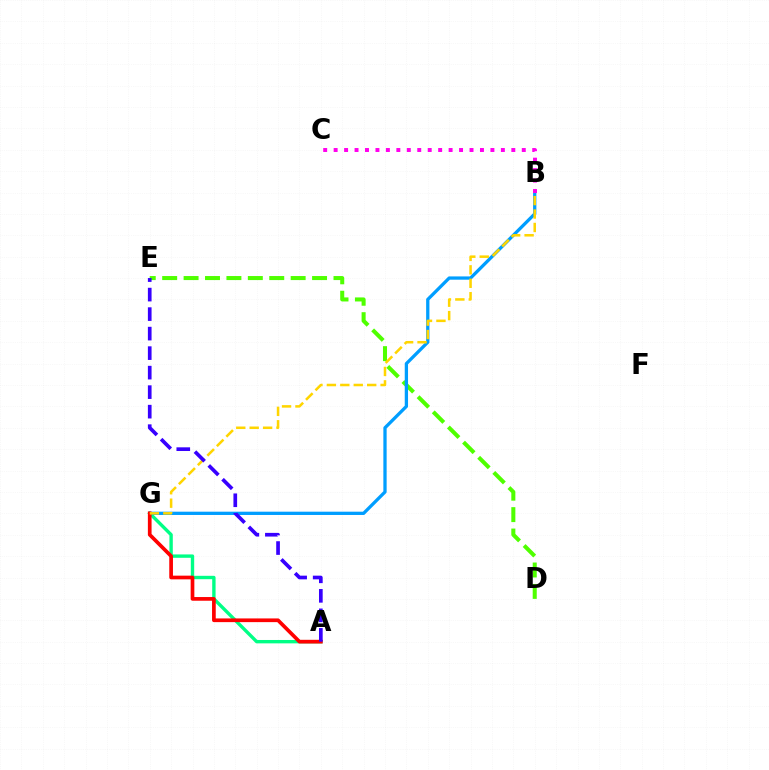{('D', 'E'): [{'color': '#4fff00', 'line_style': 'dashed', 'thickness': 2.91}], ('A', 'G'): [{'color': '#00ff86', 'line_style': 'solid', 'thickness': 2.43}, {'color': '#ff0000', 'line_style': 'solid', 'thickness': 2.66}], ('B', 'G'): [{'color': '#009eff', 'line_style': 'solid', 'thickness': 2.36}, {'color': '#ffd500', 'line_style': 'dashed', 'thickness': 1.82}], ('B', 'C'): [{'color': '#ff00ed', 'line_style': 'dotted', 'thickness': 2.84}], ('A', 'E'): [{'color': '#3700ff', 'line_style': 'dashed', 'thickness': 2.65}]}